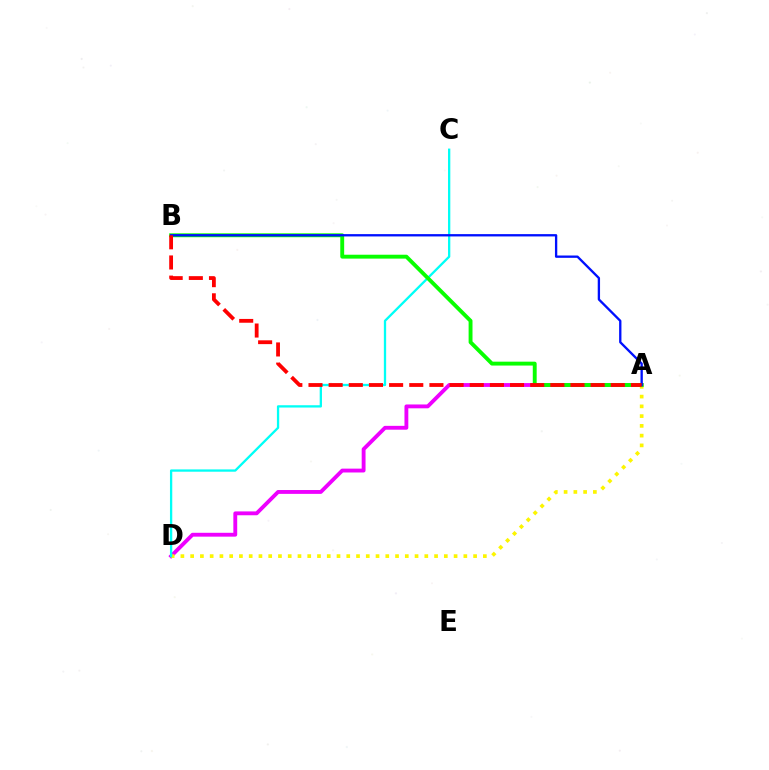{('A', 'D'): [{'color': '#ee00ff', 'line_style': 'solid', 'thickness': 2.77}, {'color': '#fcf500', 'line_style': 'dotted', 'thickness': 2.65}], ('C', 'D'): [{'color': '#00fff6', 'line_style': 'solid', 'thickness': 1.66}], ('A', 'B'): [{'color': '#08ff00', 'line_style': 'solid', 'thickness': 2.8}, {'color': '#0010ff', 'line_style': 'solid', 'thickness': 1.67}, {'color': '#ff0000', 'line_style': 'dashed', 'thickness': 2.74}]}